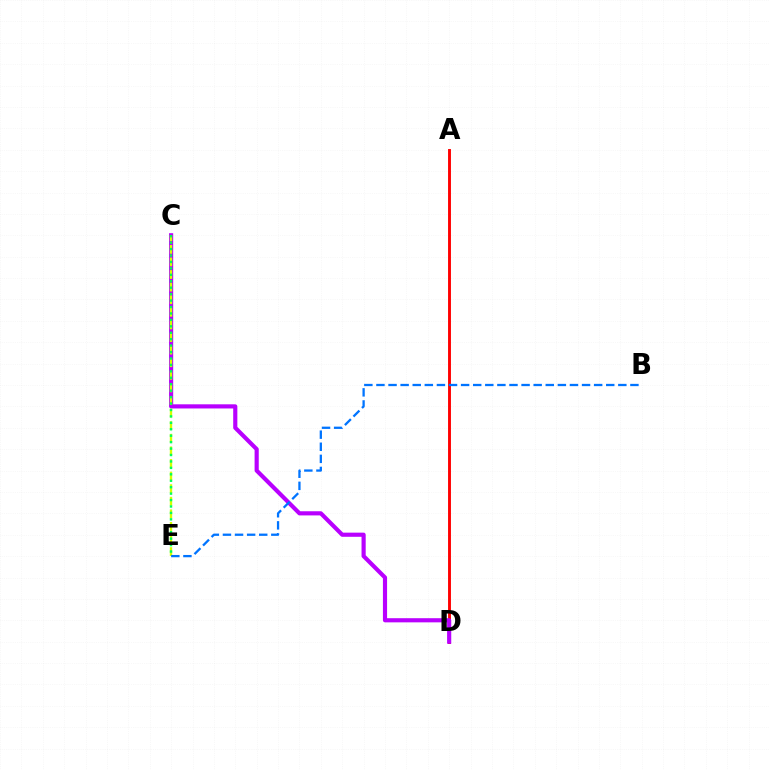{('A', 'D'): [{'color': '#ff0000', 'line_style': 'solid', 'thickness': 2.09}], ('C', 'D'): [{'color': '#b900ff', 'line_style': 'solid', 'thickness': 2.99}], ('C', 'E'): [{'color': '#d1ff00', 'line_style': 'dashed', 'thickness': 1.71}, {'color': '#00ff5c', 'line_style': 'dotted', 'thickness': 1.75}], ('B', 'E'): [{'color': '#0074ff', 'line_style': 'dashed', 'thickness': 1.64}]}